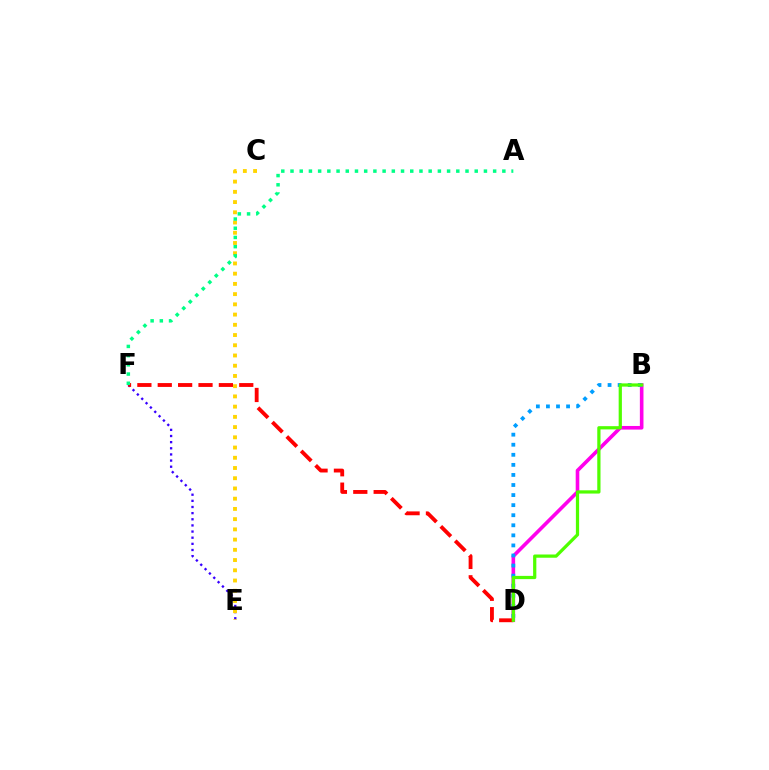{('B', 'D'): [{'color': '#ff00ed', 'line_style': 'solid', 'thickness': 2.6}, {'color': '#009eff', 'line_style': 'dotted', 'thickness': 2.74}, {'color': '#4fff00', 'line_style': 'solid', 'thickness': 2.33}], ('E', 'F'): [{'color': '#3700ff', 'line_style': 'dotted', 'thickness': 1.67}], ('C', 'E'): [{'color': '#ffd500', 'line_style': 'dotted', 'thickness': 2.78}], ('D', 'F'): [{'color': '#ff0000', 'line_style': 'dashed', 'thickness': 2.77}], ('A', 'F'): [{'color': '#00ff86', 'line_style': 'dotted', 'thickness': 2.5}]}